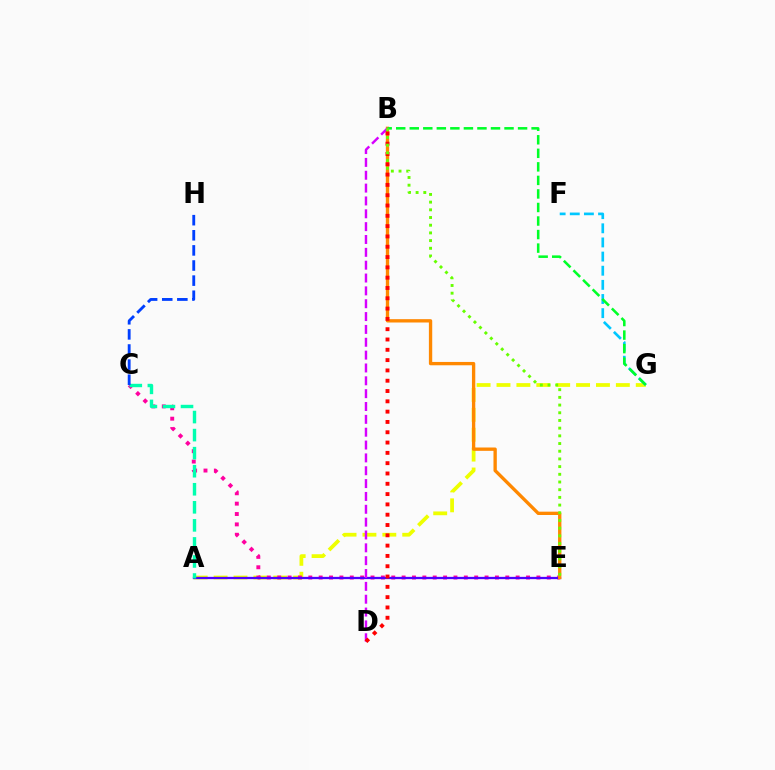{('A', 'G'): [{'color': '#eeff00', 'line_style': 'dashed', 'thickness': 2.7}], ('C', 'E'): [{'color': '#ff00a0', 'line_style': 'dotted', 'thickness': 2.82}], ('A', 'E'): [{'color': '#4f00ff', 'line_style': 'solid', 'thickness': 1.65}], ('A', 'C'): [{'color': '#00ffaf', 'line_style': 'dashed', 'thickness': 2.45}], ('B', 'E'): [{'color': '#ff8800', 'line_style': 'solid', 'thickness': 2.4}, {'color': '#66ff00', 'line_style': 'dotted', 'thickness': 2.09}], ('B', 'D'): [{'color': '#d600ff', 'line_style': 'dashed', 'thickness': 1.75}, {'color': '#ff0000', 'line_style': 'dotted', 'thickness': 2.8}], ('F', 'G'): [{'color': '#00c7ff', 'line_style': 'dashed', 'thickness': 1.92}], ('B', 'G'): [{'color': '#00ff27', 'line_style': 'dashed', 'thickness': 1.84}], ('C', 'H'): [{'color': '#003fff', 'line_style': 'dashed', 'thickness': 2.05}]}